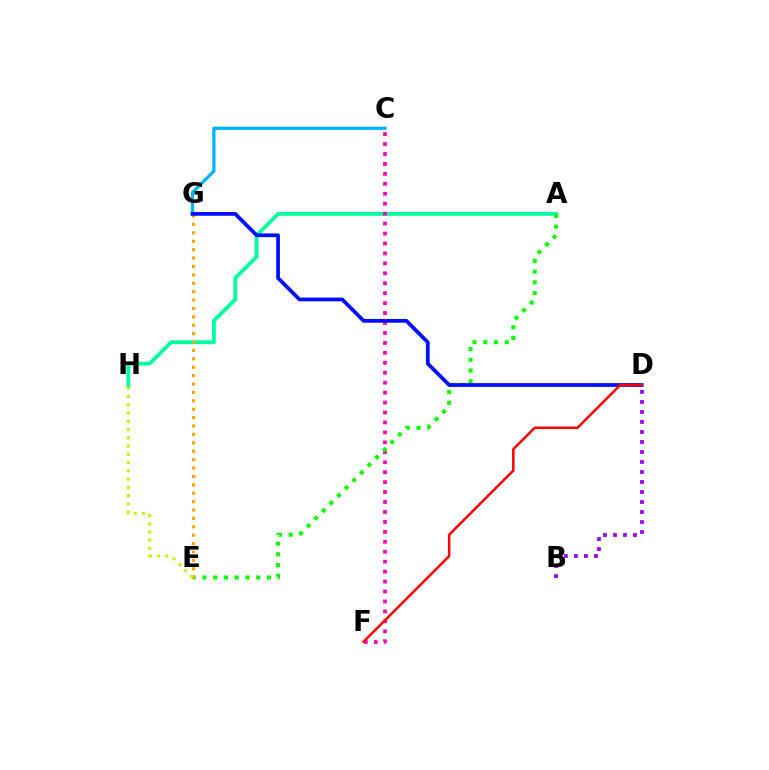{('C', 'G'): [{'color': '#00b5ff', 'line_style': 'solid', 'thickness': 2.33}], ('A', 'H'): [{'color': '#00ff9d', 'line_style': 'solid', 'thickness': 2.75}], ('C', 'F'): [{'color': '#ff00bd', 'line_style': 'dotted', 'thickness': 2.7}], ('A', 'E'): [{'color': '#08ff00', 'line_style': 'dotted', 'thickness': 2.92}], ('B', 'D'): [{'color': '#9b00ff', 'line_style': 'dotted', 'thickness': 2.72}], ('E', 'G'): [{'color': '#ffa500', 'line_style': 'dotted', 'thickness': 2.28}], ('D', 'G'): [{'color': '#0010ff', 'line_style': 'solid', 'thickness': 2.71}], ('D', 'F'): [{'color': '#ff0000', 'line_style': 'solid', 'thickness': 1.8}], ('E', 'H'): [{'color': '#b3ff00', 'line_style': 'dotted', 'thickness': 2.24}]}